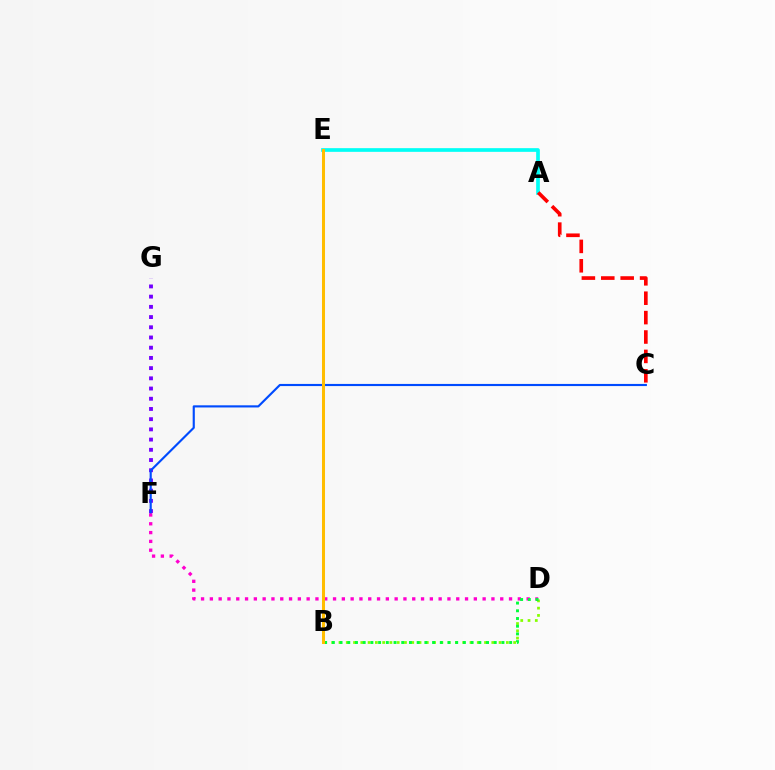{('F', 'G'): [{'color': '#7200ff', 'line_style': 'dotted', 'thickness': 2.77}], ('C', 'F'): [{'color': '#004bff', 'line_style': 'solid', 'thickness': 1.54}], ('A', 'E'): [{'color': '#00fff6', 'line_style': 'solid', 'thickness': 2.65}], ('B', 'D'): [{'color': '#84ff00', 'line_style': 'dotted', 'thickness': 1.98}, {'color': '#00ff39', 'line_style': 'dotted', 'thickness': 2.09}], ('D', 'F'): [{'color': '#ff00cf', 'line_style': 'dotted', 'thickness': 2.39}], ('B', 'E'): [{'color': '#ffbd00', 'line_style': 'solid', 'thickness': 2.18}], ('A', 'C'): [{'color': '#ff0000', 'line_style': 'dashed', 'thickness': 2.64}]}